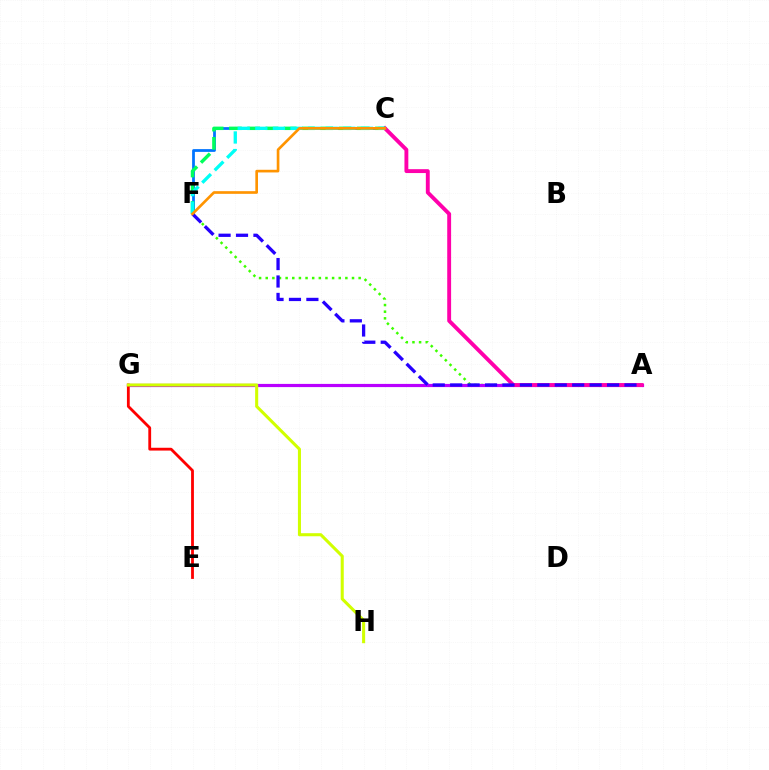{('C', 'F'): [{'color': '#0074ff', 'line_style': 'solid', 'thickness': 1.99}, {'color': '#00ff5c', 'line_style': 'dashed', 'thickness': 2.48}, {'color': '#00fff6', 'line_style': 'dashed', 'thickness': 2.39}, {'color': '#ff9400', 'line_style': 'solid', 'thickness': 1.92}], ('A', 'F'): [{'color': '#3dff00', 'line_style': 'dotted', 'thickness': 1.8}, {'color': '#2500ff', 'line_style': 'dashed', 'thickness': 2.37}], ('A', 'G'): [{'color': '#b900ff', 'line_style': 'solid', 'thickness': 2.3}], ('A', 'C'): [{'color': '#ff00ac', 'line_style': 'solid', 'thickness': 2.79}], ('E', 'G'): [{'color': '#ff0000', 'line_style': 'solid', 'thickness': 2.03}], ('G', 'H'): [{'color': '#d1ff00', 'line_style': 'solid', 'thickness': 2.21}]}